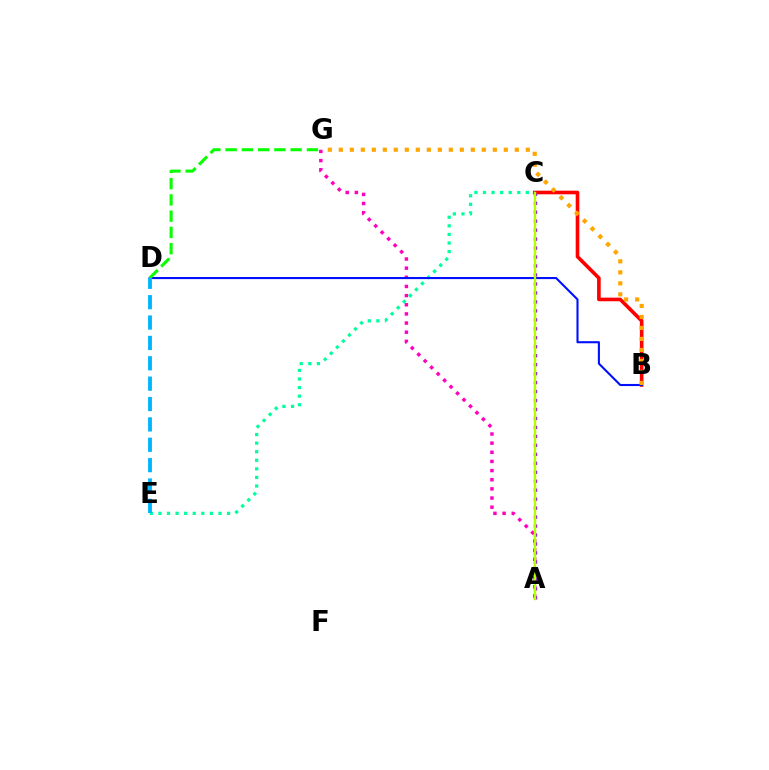{('A', 'G'): [{'color': '#ff00bd', 'line_style': 'dotted', 'thickness': 2.49}], ('B', 'C'): [{'color': '#ff0000', 'line_style': 'solid', 'thickness': 2.6}], ('C', 'E'): [{'color': '#00ff9d', 'line_style': 'dotted', 'thickness': 2.33}], ('A', 'C'): [{'color': '#9b00ff', 'line_style': 'dotted', 'thickness': 2.44}, {'color': '#b3ff00', 'line_style': 'solid', 'thickness': 1.71}], ('B', 'D'): [{'color': '#0010ff', 'line_style': 'solid', 'thickness': 1.51}], ('D', 'G'): [{'color': '#08ff00', 'line_style': 'dashed', 'thickness': 2.21}], ('D', 'E'): [{'color': '#00b5ff', 'line_style': 'dashed', 'thickness': 2.77}], ('B', 'G'): [{'color': '#ffa500', 'line_style': 'dotted', 'thickness': 2.99}]}